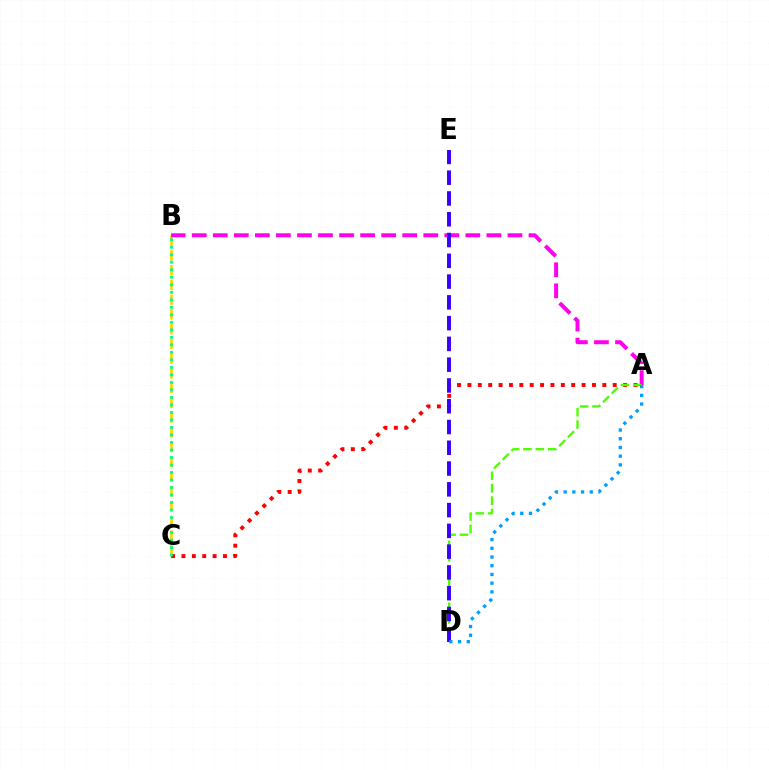{('B', 'C'): [{'color': '#ffd500', 'line_style': 'dashed', 'thickness': 2.0}, {'color': '#00ff86', 'line_style': 'dotted', 'thickness': 2.04}], ('A', 'B'): [{'color': '#ff00ed', 'line_style': 'dashed', 'thickness': 2.86}], ('A', 'C'): [{'color': '#ff0000', 'line_style': 'dotted', 'thickness': 2.82}], ('A', 'D'): [{'color': '#4fff00', 'line_style': 'dashed', 'thickness': 1.69}, {'color': '#009eff', 'line_style': 'dotted', 'thickness': 2.37}], ('D', 'E'): [{'color': '#3700ff', 'line_style': 'dashed', 'thickness': 2.82}]}